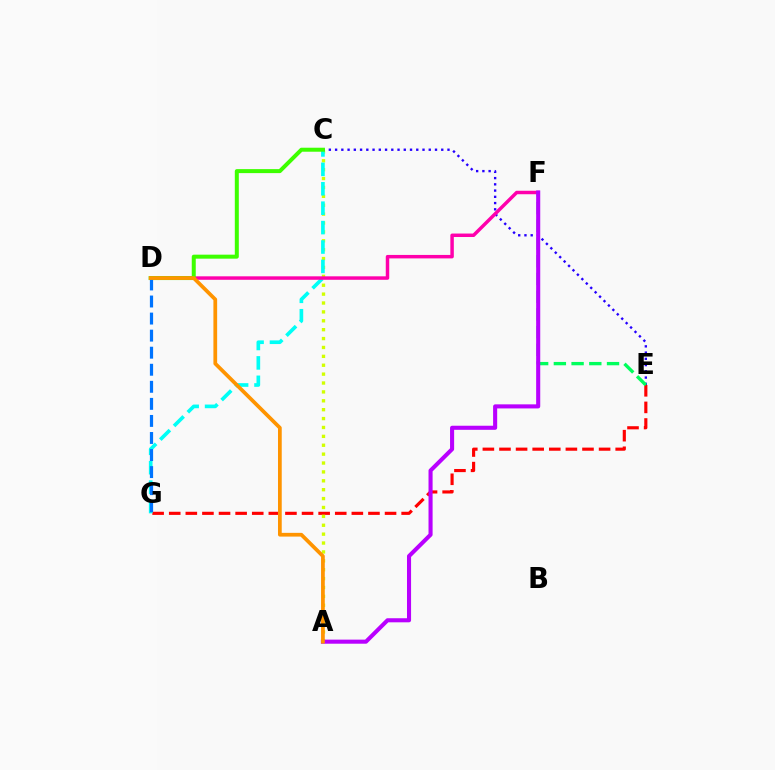{('E', 'G'): [{'color': '#ff0000', 'line_style': 'dashed', 'thickness': 2.26}], ('A', 'C'): [{'color': '#d1ff00', 'line_style': 'dotted', 'thickness': 2.42}], ('C', 'G'): [{'color': '#00fff6', 'line_style': 'dashed', 'thickness': 2.64}], ('C', 'E'): [{'color': '#2500ff', 'line_style': 'dotted', 'thickness': 1.7}], ('D', 'F'): [{'color': '#ff00ac', 'line_style': 'solid', 'thickness': 2.5}], ('C', 'D'): [{'color': '#3dff00', 'line_style': 'solid', 'thickness': 2.88}], ('E', 'F'): [{'color': '#00ff5c', 'line_style': 'dashed', 'thickness': 2.41}], ('A', 'F'): [{'color': '#b900ff', 'line_style': 'solid', 'thickness': 2.94}], ('D', 'G'): [{'color': '#0074ff', 'line_style': 'dashed', 'thickness': 2.32}], ('A', 'D'): [{'color': '#ff9400', 'line_style': 'solid', 'thickness': 2.69}]}